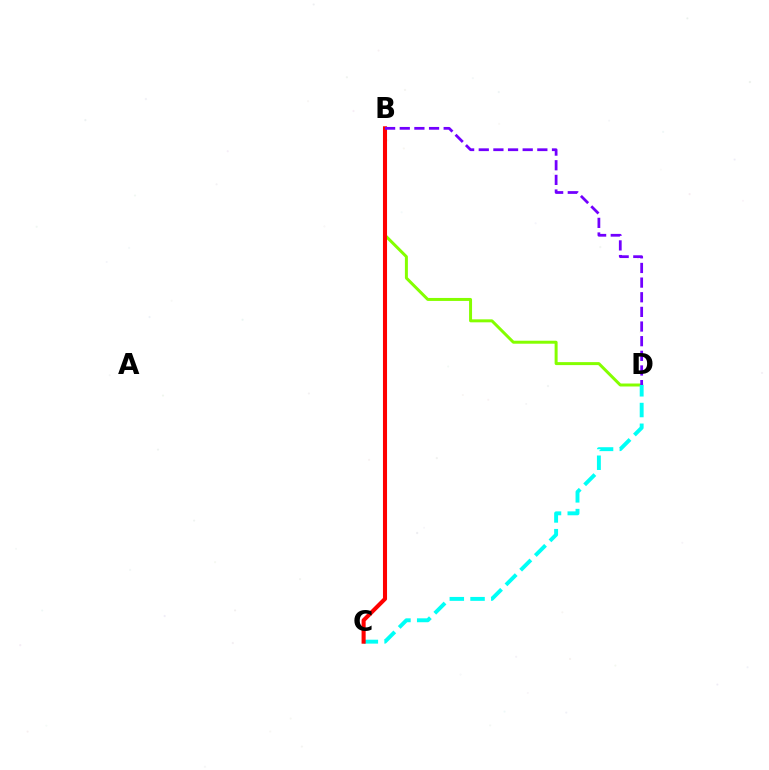{('B', 'D'): [{'color': '#84ff00', 'line_style': 'solid', 'thickness': 2.15}, {'color': '#7200ff', 'line_style': 'dashed', 'thickness': 1.99}], ('C', 'D'): [{'color': '#00fff6', 'line_style': 'dashed', 'thickness': 2.82}], ('B', 'C'): [{'color': '#ff0000', 'line_style': 'solid', 'thickness': 2.93}]}